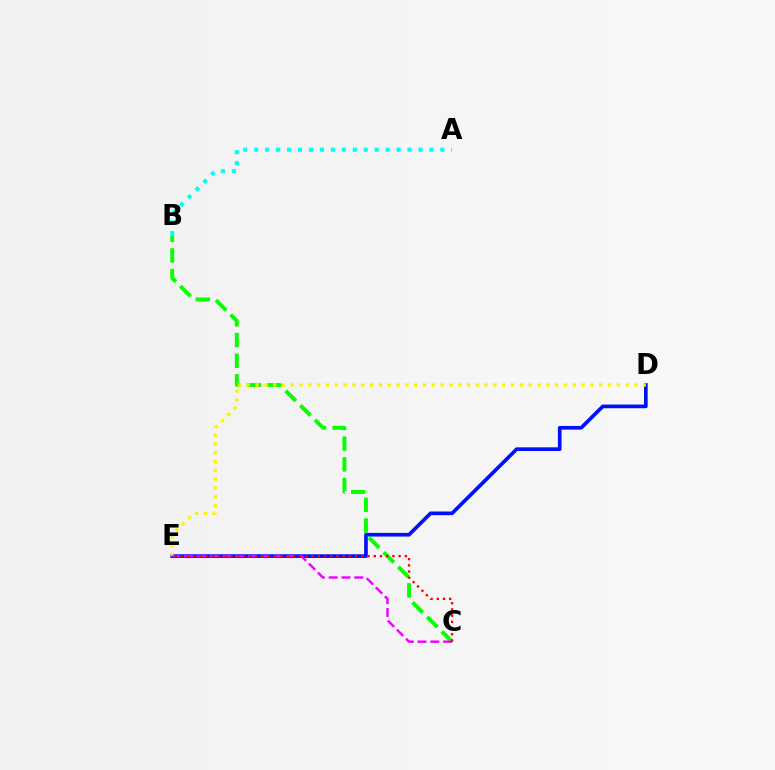{('D', 'E'): [{'color': '#0010ff', 'line_style': 'solid', 'thickness': 2.65}, {'color': '#fcf500', 'line_style': 'dotted', 'thickness': 2.39}], ('A', 'B'): [{'color': '#00fff6', 'line_style': 'dotted', 'thickness': 2.98}], ('B', 'C'): [{'color': '#08ff00', 'line_style': 'dashed', 'thickness': 2.81}], ('C', 'E'): [{'color': '#ee00ff', 'line_style': 'dashed', 'thickness': 1.74}, {'color': '#ff0000', 'line_style': 'dotted', 'thickness': 1.69}]}